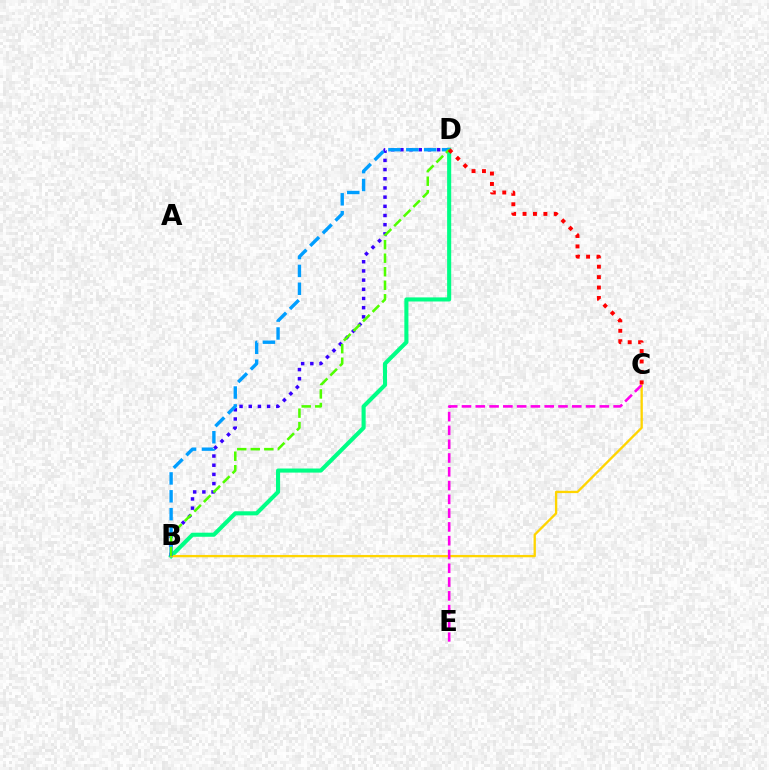{('B', 'D'): [{'color': '#00ff86', 'line_style': 'solid', 'thickness': 2.94}, {'color': '#3700ff', 'line_style': 'dotted', 'thickness': 2.5}, {'color': '#009eff', 'line_style': 'dashed', 'thickness': 2.43}, {'color': '#4fff00', 'line_style': 'dashed', 'thickness': 1.84}], ('B', 'C'): [{'color': '#ffd500', 'line_style': 'solid', 'thickness': 1.67}], ('C', 'E'): [{'color': '#ff00ed', 'line_style': 'dashed', 'thickness': 1.87}], ('C', 'D'): [{'color': '#ff0000', 'line_style': 'dotted', 'thickness': 2.83}]}